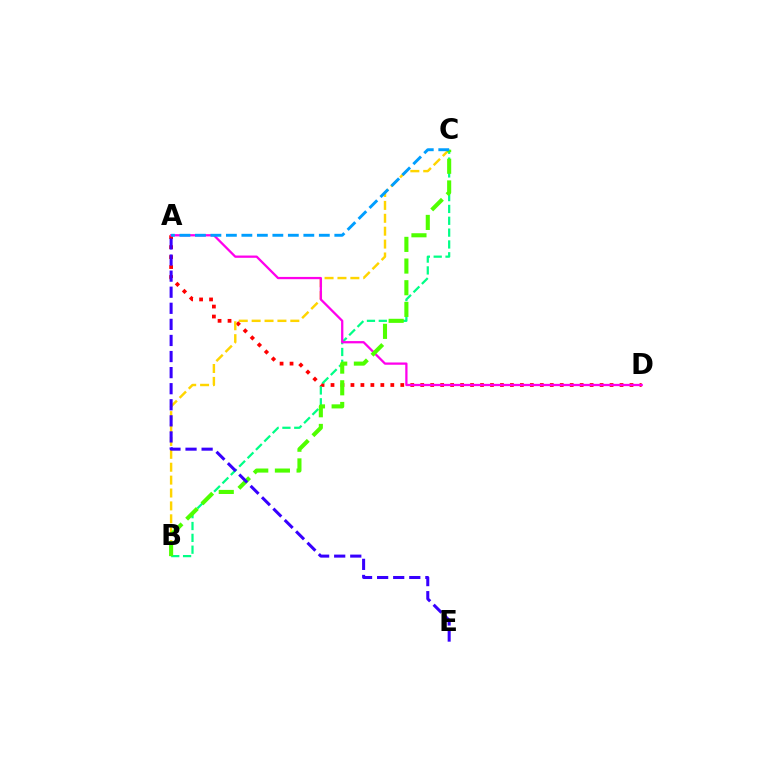{('A', 'D'): [{'color': '#ff0000', 'line_style': 'dotted', 'thickness': 2.71}, {'color': '#ff00ed', 'line_style': 'solid', 'thickness': 1.64}], ('B', 'C'): [{'color': '#00ff86', 'line_style': 'dashed', 'thickness': 1.61}, {'color': '#ffd500', 'line_style': 'dashed', 'thickness': 1.75}, {'color': '#4fff00', 'line_style': 'dashed', 'thickness': 2.94}], ('A', 'E'): [{'color': '#3700ff', 'line_style': 'dashed', 'thickness': 2.18}], ('A', 'C'): [{'color': '#009eff', 'line_style': 'dashed', 'thickness': 2.1}]}